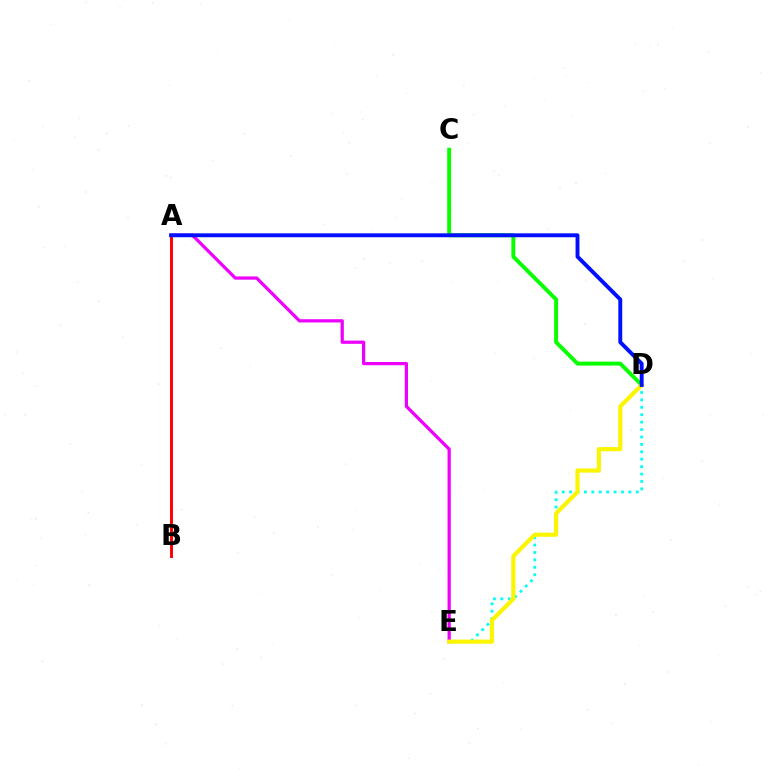{('D', 'E'): [{'color': '#00fff6', 'line_style': 'dotted', 'thickness': 2.01}, {'color': '#fcf500', 'line_style': 'solid', 'thickness': 2.98}], ('C', 'D'): [{'color': '#08ff00', 'line_style': 'solid', 'thickness': 2.82}], ('A', 'E'): [{'color': '#ee00ff', 'line_style': 'solid', 'thickness': 2.33}], ('A', 'B'): [{'color': '#ff0000', 'line_style': 'solid', 'thickness': 2.12}], ('A', 'D'): [{'color': '#0010ff', 'line_style': 'solid', 'thickness': 2.81}]}